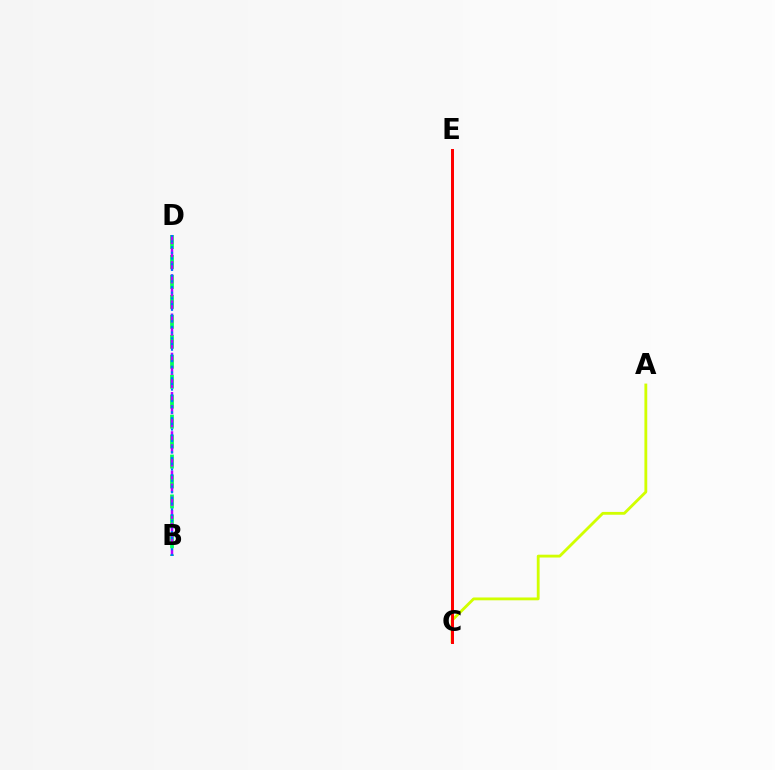{('B', 'D'): [{'color': '#00ff5c', 'line_style': 'dashed', 'thickness': 2.71}, {'color': '#b900ff', 'line_style': 'dashed', 'thickness': 1.78}, {'color': '#0074ff', 'line_style': 'dotted', 'thickness': 1.55}], ('A', 'C'): [{'color': '#d1ff00', 'line_style': 'solid', 'thickness': 2.04}], ('C', 'E'): [{'color': '#ff0000', 'line_style': 'solid', 'thickness': 2.15}]}